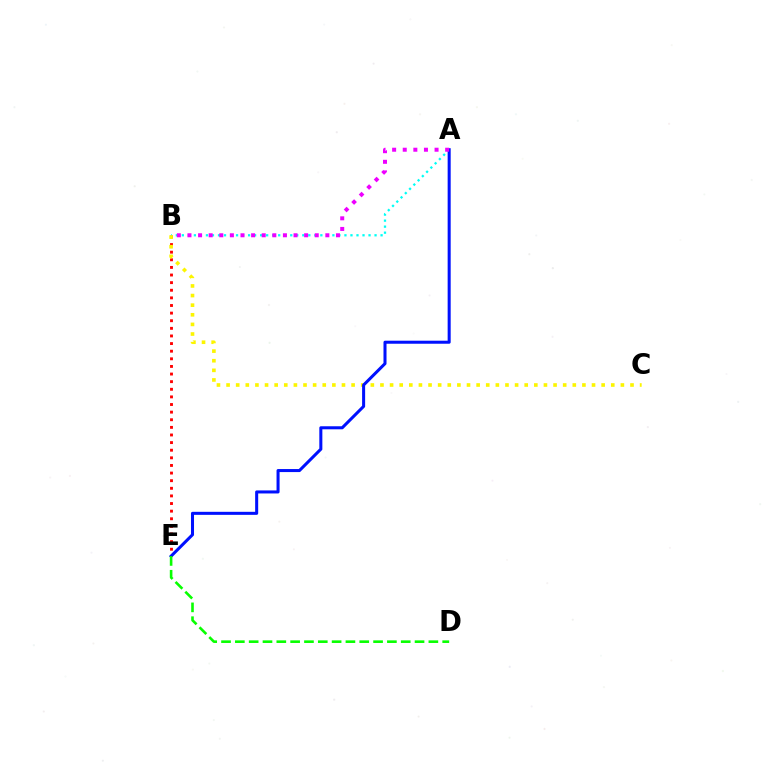{('B', 'E'): [{'color': '#ff0000', 'line_style': 'dotted', 'thickness': 2.07}], ('A', 'B'): [{'color': '#00fff6', 'line_style': 'dotted', 'thickness': 1.64}, {'color': '#ee00ff', 'line_style': 'dotted', 'thickness': 2.88}], ('B', 'C'): [{'color': '#fcf500', 'line_style': 'dotted', 'thickness': 2.61}], ('A', 'E'): [{'color': '#0010ff', 'line_style': 'solid', 'thickness': 2.18}], ('D', 'E'): [{'color': '#08ff00', 'line_style': 'dashed', 'thickness': 1.88}]}